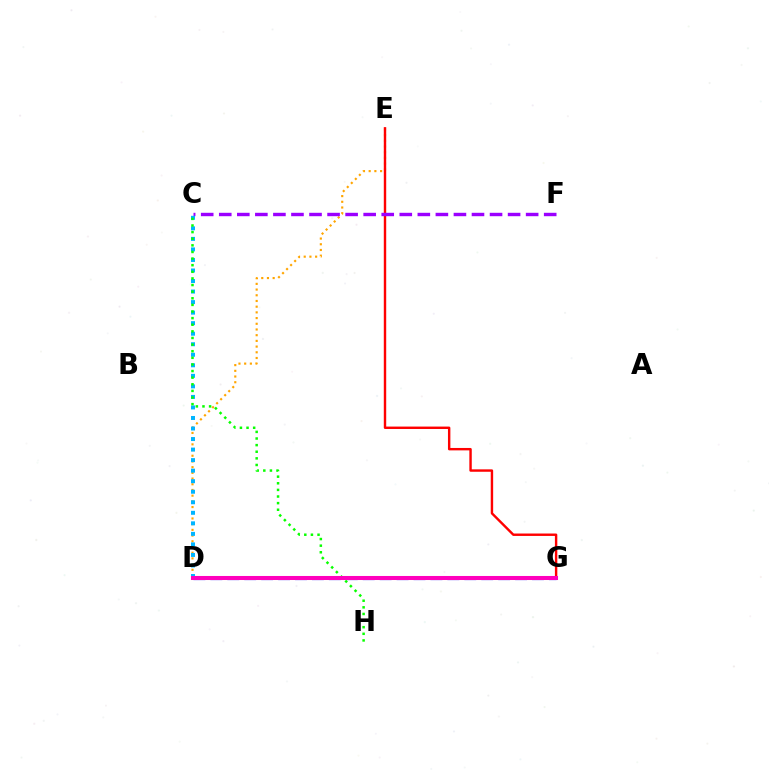{('D', 'G'): [{'color': '#00ff9d', 'line_style': 'dashed', 'thickness': 1.78}, {'color': '#0010ff', 'line_style': 'dashed', 'thickness': 2.3}, {'color': '#b3ff00', 'line_style': 'dashed', 'thickness': 1.65}, {'color': '#ff00bd', 'line_style': 'solid', 'thickness': 2.91}], ('D', 'E'): [{'color': '#ffa500', 'line_style': 'dotted', 'thickness': 1.55}], ('E', 'G'): [{'color': '#ff0000', 'line_style': 'solid', 'thickness': 1.74}], ('C', 'F'): [{'color': '#9b00ff', 'line_style': 'dashed', 'thickness': 2.45}], ('C', 'D'): [{'color': '#00b5ff', 'line_style': 'dotted', 'thickness': 2.86}], ('C', 'H'): [{'color': '#08ff00', 'line_style': 'dotted', 'thickness': 1.8}]}